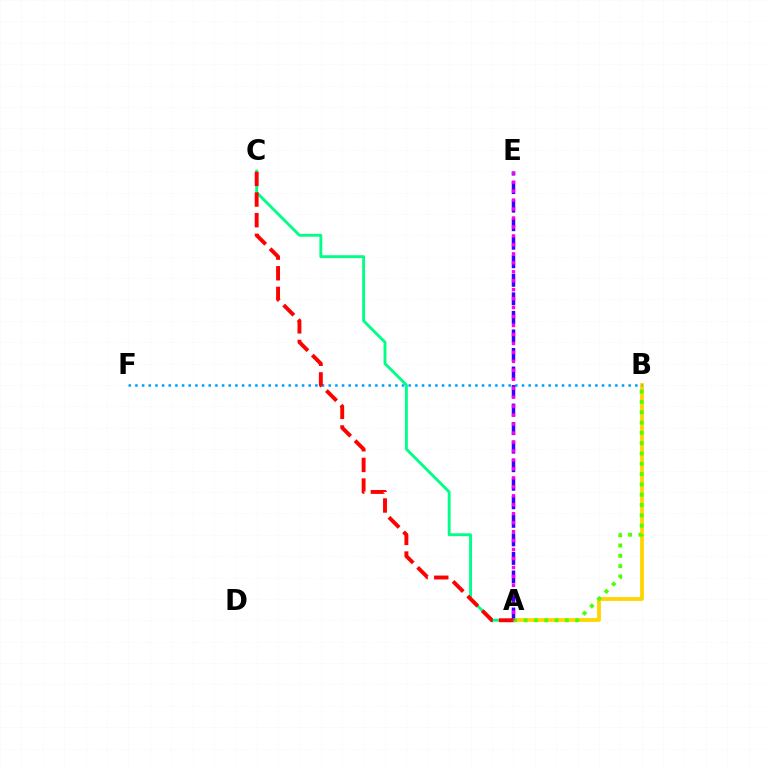{('A', 'B'): [{'color': '#ffd500', 'line_style': 'solid', 'thickness': 2.74}, {'color': '#4fff00', 'line_style': 'dotted', 'thickness': 2.8}], ('B', 'F'): [{'color': '#009eff', 'line_style': 'dotted', 'thickness': 1.81}], ('A', 'C'): [{'color': '#00ff86', 'line_style': 'solid', 'thickness': 2.08}, {'color': '#ff0000', 'line_style': 'dashed', 'thickness': 2.8}], ('A', 'E'): [{'color': '#3700ff', 'line_style': 'dashed', 'thickness': 2.52}, {'color': '#ff00ed', 'line_style': 'dotted', 'thickness': 2.43}]}